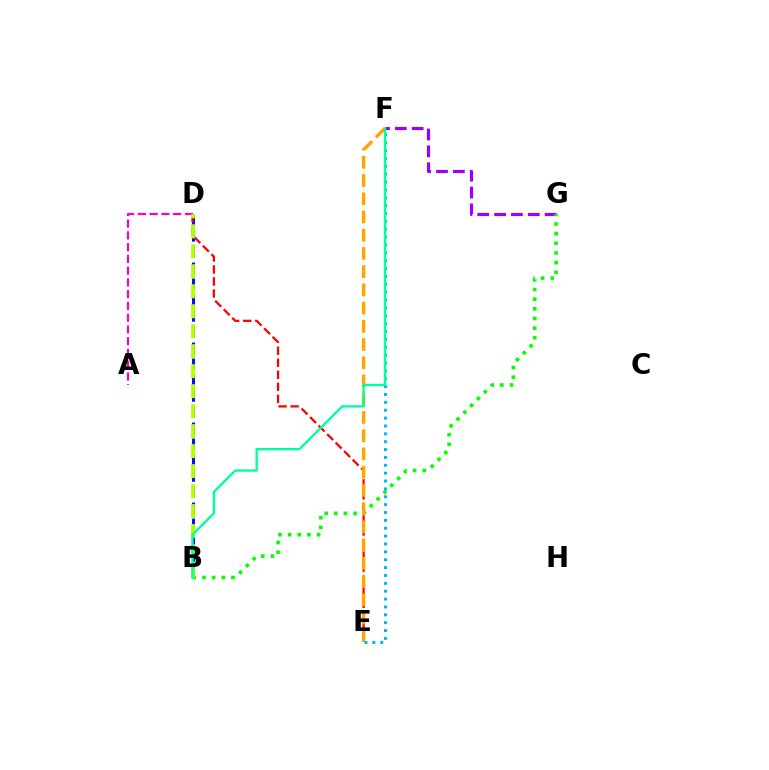{('F', 'G'): [{'color': '#9b00ff', 'line_style': 'dashed', 'thickness': 2.29}], ('B', 'D'): [{'color': '#0010ff', 'line_style': 'dashed', 'thickness': 2.17}, {'color': '#b3ff00', 'line_style': 'dashed', 'thickness': 2.71}], ('A', 'D'): [{'color': '#ff00bd', 'line_style': 'dashed', 'thickness': 1.6}], ('B', 'G'): [{'color': '#08ff00', 'line_style': 'dotted', 'thickness': 2.62}], ('D', 'E'): [{'color': '#ff0000', 'line_style': 'dashed', 'thickness': 1.64}], ('E', 'F'): [{'color': '#ffa500', 'line_style': 'dashed', 'thickness': 2.48}, {'color': '#00b5ff', 'line_style': 'dotted', 'thickness': 2.14}], ('B', 'F'): [{'color': '#00ff9d', 'line_style': 'solid', 'thickness': 1.7}]}